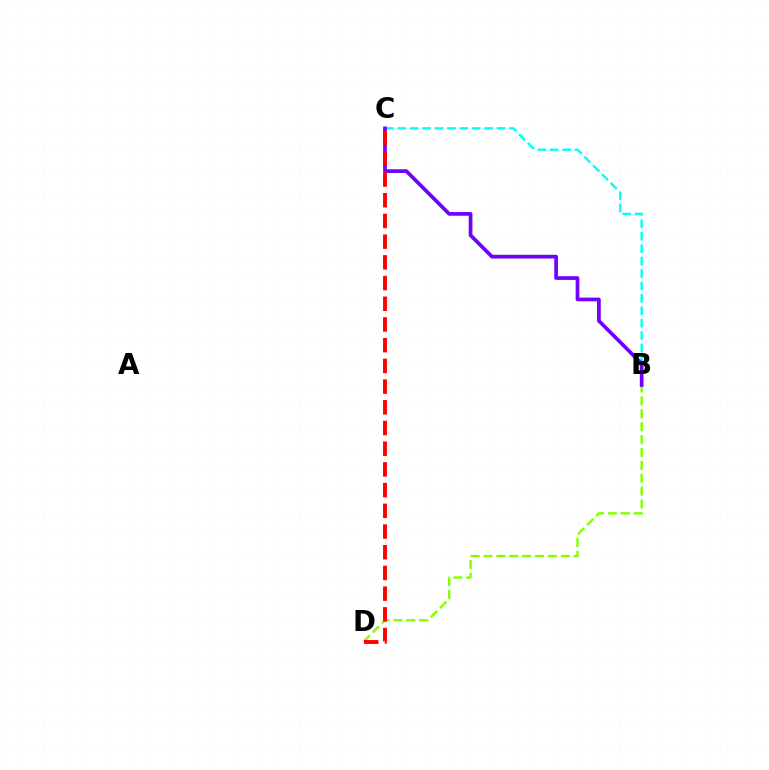{('B', 'C'): [{'color': '#00fff6', 'line_style': 'dashed', 'thickness': 1.69}, {'color': '#7200ff', 'line_style': 'solid', 'thickness': 2.68}], ('B', 'D'): [{'color': '#84ff00', 'line_style': 'dashed', 'thickness': 1.75}], ('C', 'D'): [{'color': '#ff0000', 'line_style': 'dashed', 'thickness': 2.81}]}